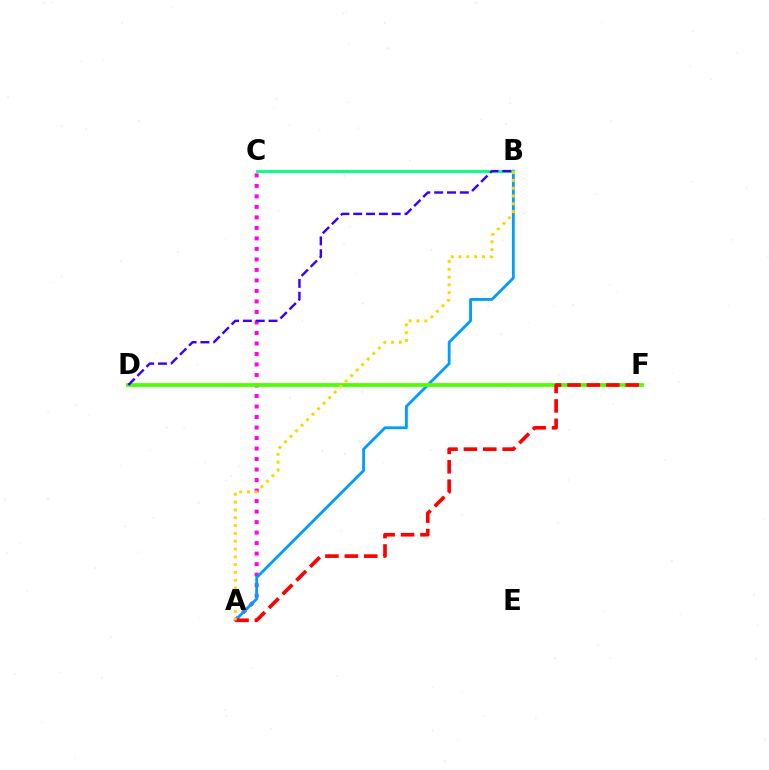{('A', 'C'): [{'color': '#ff00ed', 'line_style': 'dotted', 'thickness': 2.85}], ('A', 'B'): [{'color': '#009eff', 'line_style': 'solid', 'thickness': 2.05}, {'color': '#ffd500', 'line_style': 'dotted', 'thickness': 2.12}], ('D', 'F'): [{'color': '#4fff00', 'line_style': 'solid', 'thickness': 2.7}], ('B', 'C'): [{'color': '#00ff86', 'line_style': 'solid', 'thickness': 2.03}], ('A', 'F'): [{'color': '#ff0000', 'line_style': 'dashed', 'thickness': 2.64}], ('B', 'D'): [{'color': '#3700ff', 'line_style': 'dashed', 'thickness': 1.74}]}